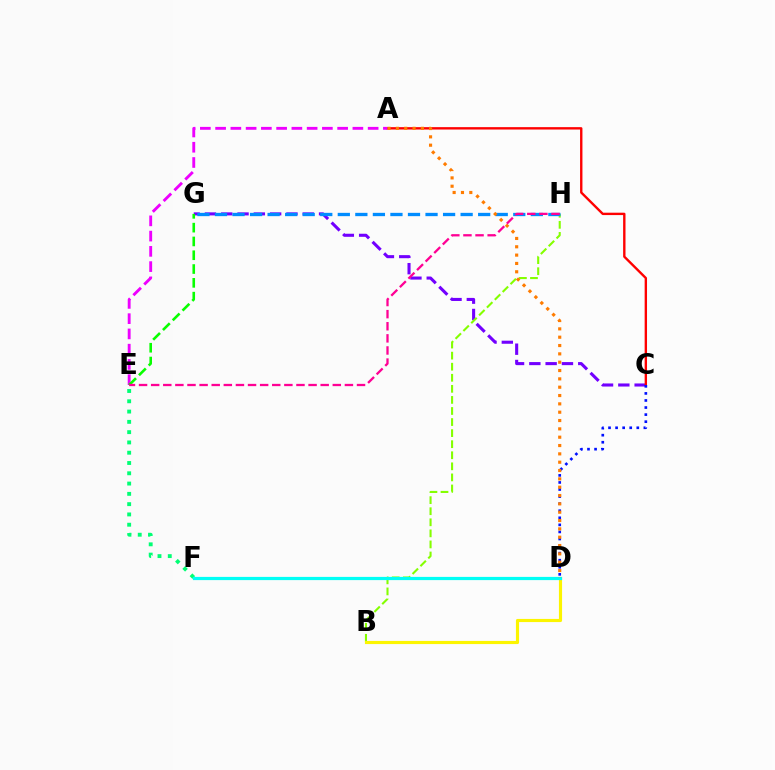{('C', 'G'): [{'color': '#7200ff', 'line_style': 'dashed', 'thickness': 2.21}], ('A', 'C'): [{'color': '#ff0000', 'line_style': 'solid', 'thickness': 1.71}], ('E', 'F'): [{'color': '#00ff74', 'line_style': 'dotted', 'thickness': 2.79}], ('B', 'H'): [{'color': '#84ff00', 'line_style': 'dashed', 'thickness': 1.5}], ('C', 'D'): [{'color': '#0010ff', 'line_style': 'dotted', 'thickness': 1.92}], ('A', 'E'): [{'color': '#ee00ff', 'line_style': 'dashed', 'thickness': 2.07}], ('B', 'D'): [{'color': '#fcf500', 'line_style': 'solid', 'thickness': 2.27}], ('G', 'H'): [{'color': '#008cff', 'line_style': 'dashed', 'thickness': 2.38}], ('D', 'F'): [{'color': '#00fff6', 'line_style': 'solid', 'thickness': 2.31}], ('E', 'G'): [{'color': '#08ff00', 'line_style': 'dashed', 'thickness': 1.87}], ('A', 'D'): [{'color': '#ff7c00', 'line_style': 'dotted', 'thickness': 2.26}], ('E', 'H'): [{'color': '#ff0094', 'line_style': 'dashed', 'thickness': 1.65}]}